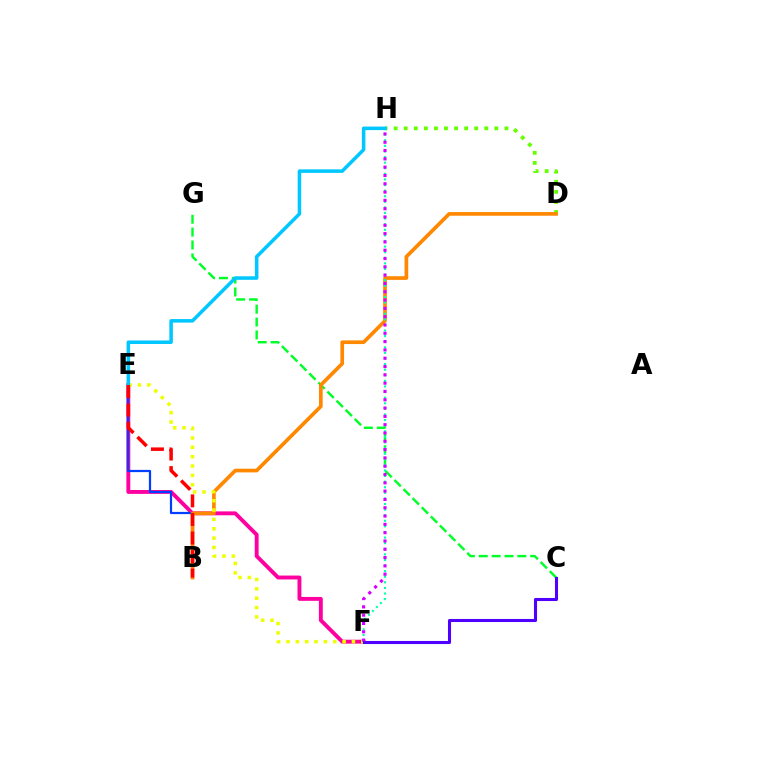{('D', 'H'): [{'color': '#66ff00', 'line_style': 'dotted', 'thickness': 2.74}], ('C', 'G'): [{'color': '#00ff27', 'line_style': 'dashed', 'thickness': 1.75}], ('E', 'F'): [{'color': '#ff00a0', 'line_style': 'solid', 'thickness': 2.8}, {'color': '#eeff00', 'line_style': 'dotted', 'thickness': 2.54}], ('B', 'E'): [{'color': '#003fff', 'line_style': 'solid', 'thickness': 1.61}, {'color': '#ff0000', 'line_style': 'dashed', 'thickness': 2.52}], ('B', 'D'): [{'color': '#ff8800', 'line_style': 'solid', 'thickness': 2.64}], ('F', 'H'): [{'color': '#00ffaf', 'line_style': 'dotted', 'thickness': 1.52}, {'color': '#d600ff', 'line_style': 'dotted', 'thickness': 2.26}], ('E', 'H'): [{'color': '#00c7ff', 'line_style': 'solid', 'thickness': 2.54}], ('C', 'F'): [{'color': '#4f00ff', 'line_style': 'solid', 'thickness': 2.21}]}